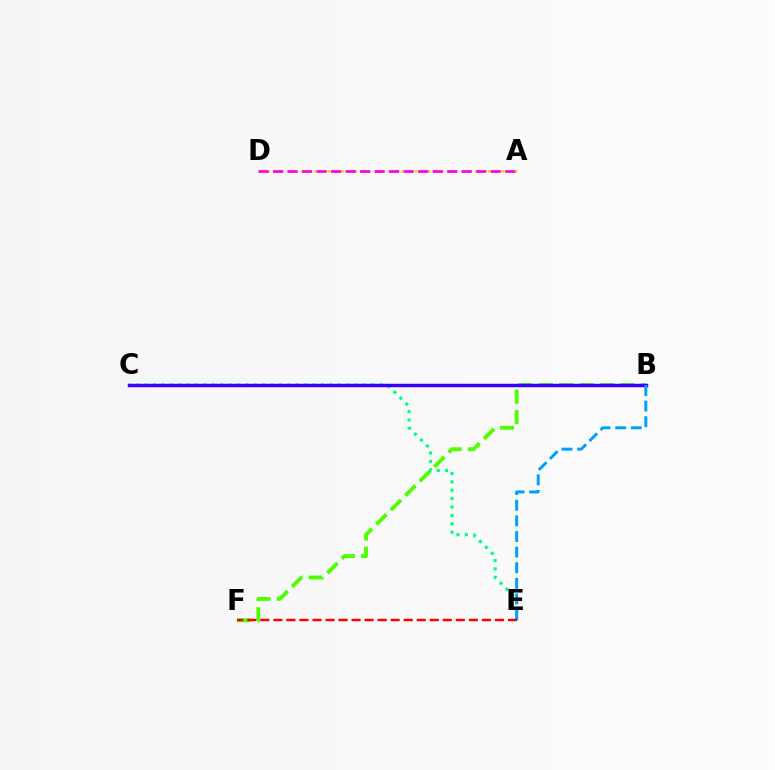{('B', 'F'): [{'color': '#4fff00', 'line_style': 'dashed', 'thickness': 2.77}], ('C', 'E'): [{'color': '#00ff86', 'line_style': 'dotted', 'thickness': 2.28}], ('B', 'C'): [{'color': '#3700ff', 'line_style': 'solid', 'thickness': 2.49}], ('A', 'D'): [{'color': '#ffd500', 'line_style': 'dotted', 'thickness': 1.82}, {'color': '#ff00ed', 'line_style': 'dashed', 'thickness': 1.97}], ('B', 'E'): [{'color': '#009eff', 'line_style': 'dashed', 'thickness': 2.12}], ('E', 'F'): [{'color': '#ff0000', 'line_style': 'dashed', 'thickness': 1.77}]}